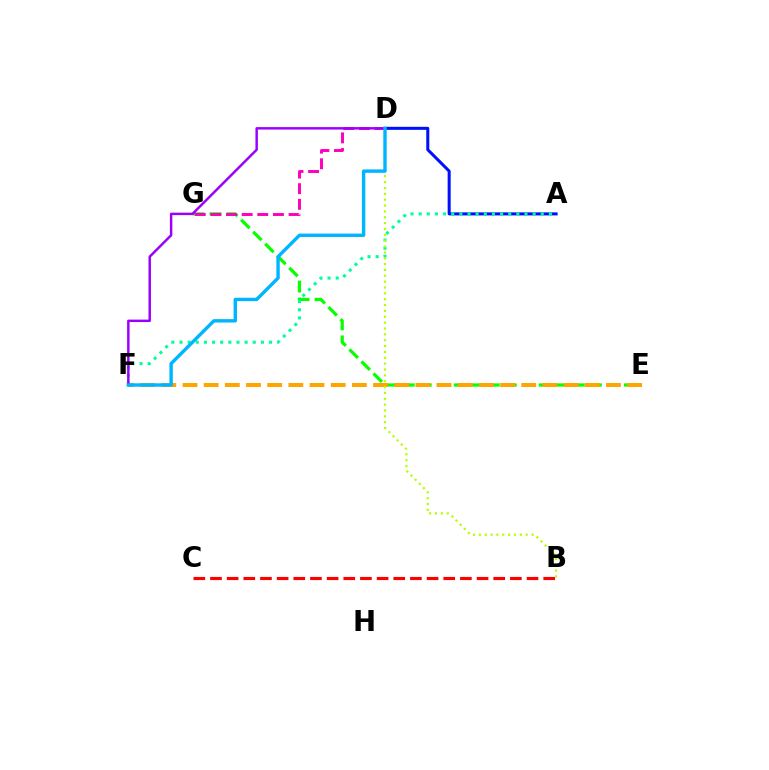{('B', 'C'): [{'color': '#ff0000', 'line_style': 'dashed', 'thickness': 2.26}], ('E', 'G'): [{'color': '#08ff00', 'line_style': 'dashed', 'thickness': 2.31}], ('E', 'F'): [{'color': '#ffa500', 'line_style': 'dashed', 'thickness': 2.88}], ('A', 'D'): [{'color': '#0010ff', 'line_style': 'solid', 'thickness': 2.18}], ('D', 'G'): [{'color': '#ff00bd', 'line_style': 'dashed', 'thickness': 2.12}], ('A', 'F'): [{'color': '#00ff9d', 'line_style': 'dotted', 'thickness': 2.21}], ('B', 'D'): [{'color': '#b3ff00', 'line_style': 'dotted', 'thickness': 1.59}], ('D', 'F'): [{'color': '#9b00ff', 'line_style': 'solid', 'thickness': 1.77}, {'color': '#00b5ff', 'line_style': 'solid', 'thickness': 2.44}]}